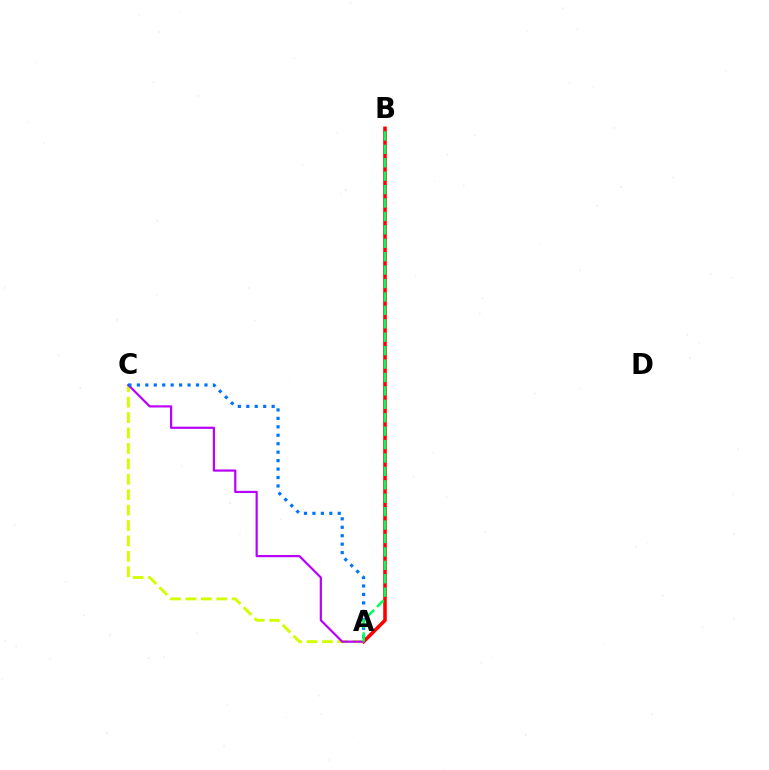{('A', 'B'): [{'color': '#ff0000', 'line_style': 'solid', 'thickness': 2.57}, {'color': '#00ff5c', 'line_style': 'dashed', 'thickness': 1.82}], ('A', 'C'): [{'color': '#d1ff00', 'line_style': 'dashed', 'thickness': 2.09}, {'color': '#b900ff', 'line_style': 'solid', 'thickness': 1.58}, {'color': '#0074ff', 'line_style': 'dotted', 'thickness': 2.3}]}